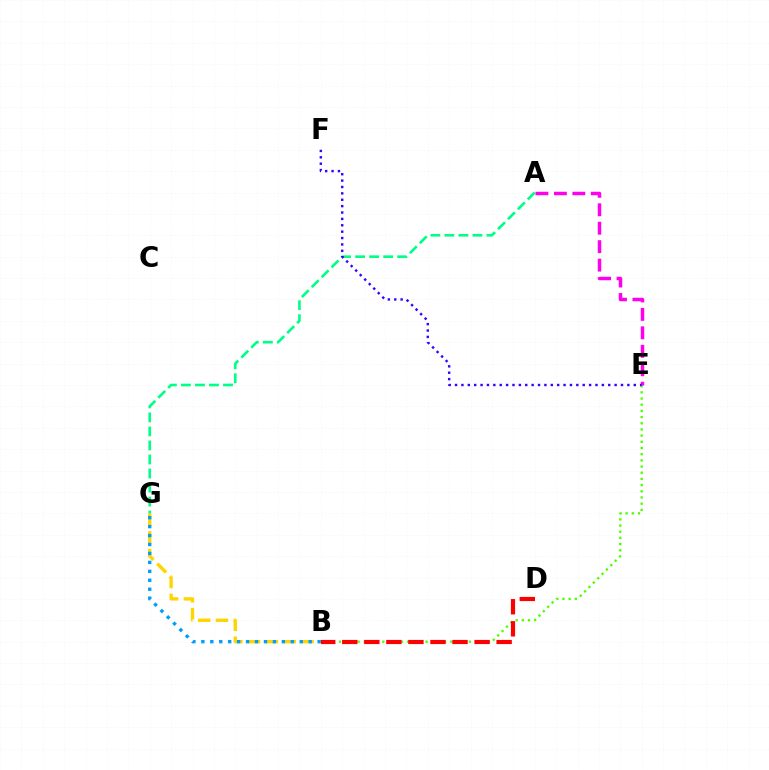{('B', 'E'): [{'color': '#4fff00', 'line_style': 'dotted', 'thickness': 1.68}], ('B', 'G'): [{'color': '#ffd500', 'line_style': 'dashed', 'thickness': 2.42}, {'color': '#009eff', 'line_style': 'dotted', 'thickness': 2.43}], ('B', 'D'): [{'color': '#ff0000', 'line_style': 'dashed', 'thickness': 3.0}], ('A', 'E'): [{'color': '#ff00ed', 'line_style': 'dashed', 'thickness': 2.51}], ('A', 'G'): [{'color': '#00ff86', 'line_style': 'dashed', 'thickness': 1.9}], ('E', 'F'): [{'color': '#3700ff', 'line_style': 'dotted', 'thickness': 1.73}]}